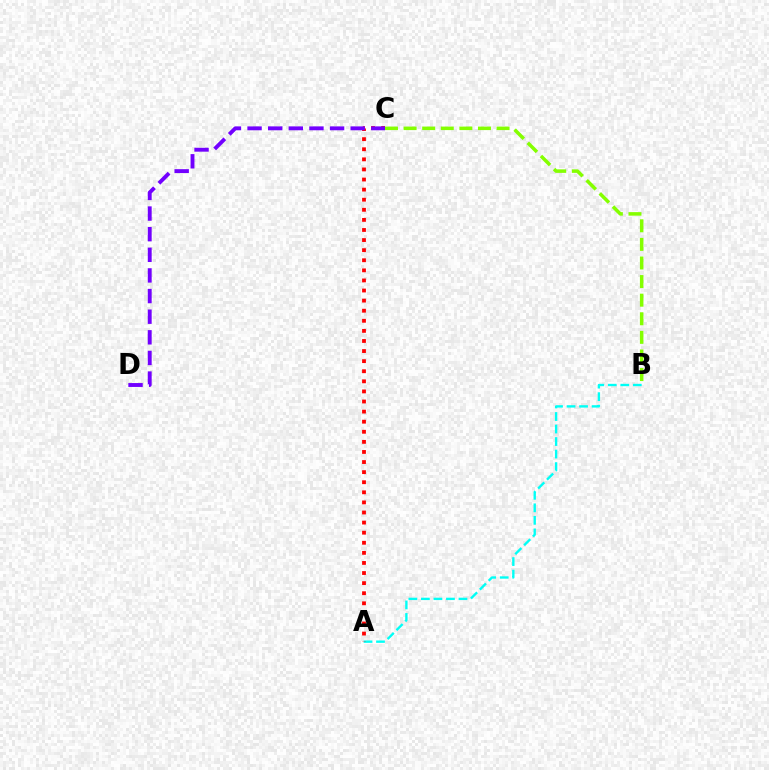{('A', 'B'): [{'color': '#00fff6', 'line_style': 'dashed', 'thickness': 1.7}], ('B', 'C'): [{'color': '#84ff00', 'line_style': 'dashed', 'thickness': 2.53}], ('A', 'C'): [{'color': '#ff0000', 'line_style': 'dotted', 'thickness': 2.74}], ('C', 'D'): [{'color': '#7200ff', 'line_style': 'dashed', 'thickness': 2.8}]}